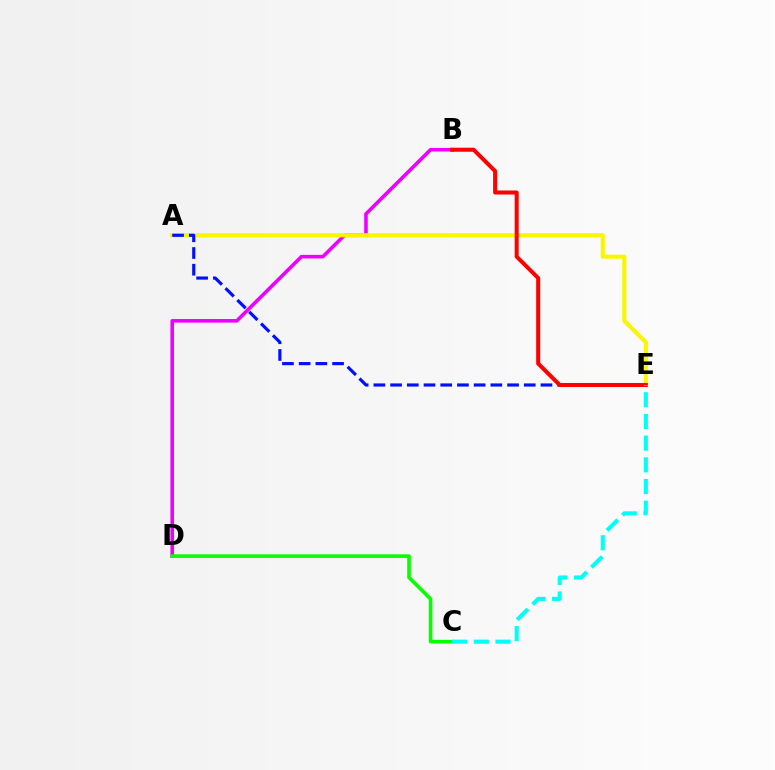{('B', 'D'): [{'color': '#ee00ff', 'line_style': 'solid', 'thickness': 2.58}], ('A', 'E'): [{'color': '#fcf500', 'line_style': 'solid', 'thickness': 2.96}, {'color': '#0010ff', 'line_style': 'dashed', 'thickness': 2.27}], ('C', 'D'): [{'color': '#08ff00', 'line_style': 'solid', 'thickness': 2.62}], ('B', 'E'): [{'color': '#ff0000', 'line_style': 'solid', 'thickness': 2.91}], ('C', 'E'): [{'color': '#00fff6', 'line_style': 'dashed', 'thickness': 2.95}]}